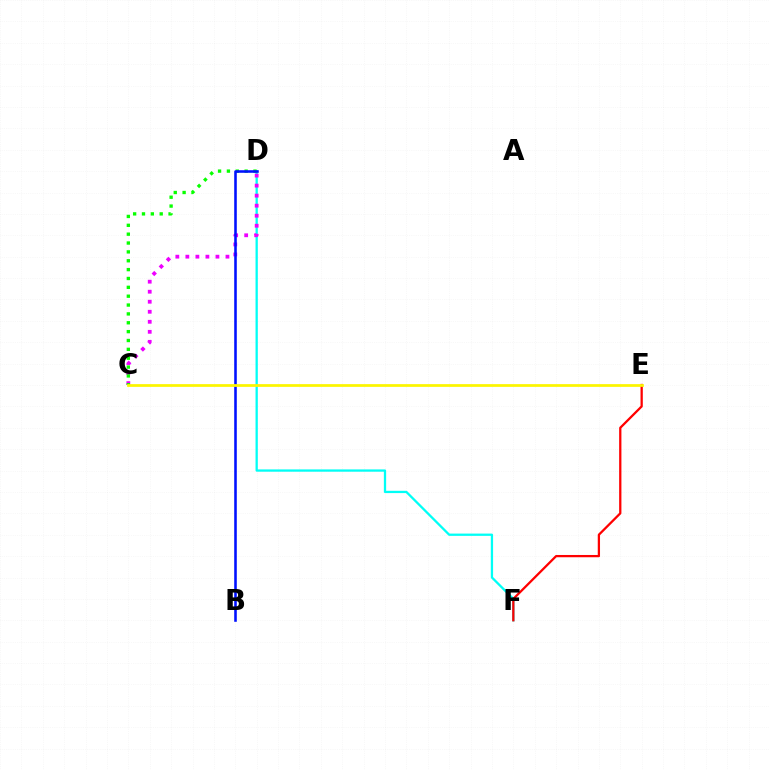{('D', 'F'): [{'color': '#00fff6', 'line_style': 'solid', 'thickness': 1.65}], ('C', 'D'): [{'color': '#ee00ff', 'line_style': 'dotted', 'thickness': 2.72}, {'color': '#08ff00', 'line_style': 'dotted', 'thickness': 2.41}], ('E', 'F'): [{'color': '#ff0000', 'line_style': 'solid', 'thickness': 1.63}], ('B', 'D'): [{'color': '#0010ff', 'line_style': 'solid', 'thickness': 1.86}], ('C', 'E'): [{'color': '#fcf500', 'line_style': 'solid', 'thickness': 1.97}]}